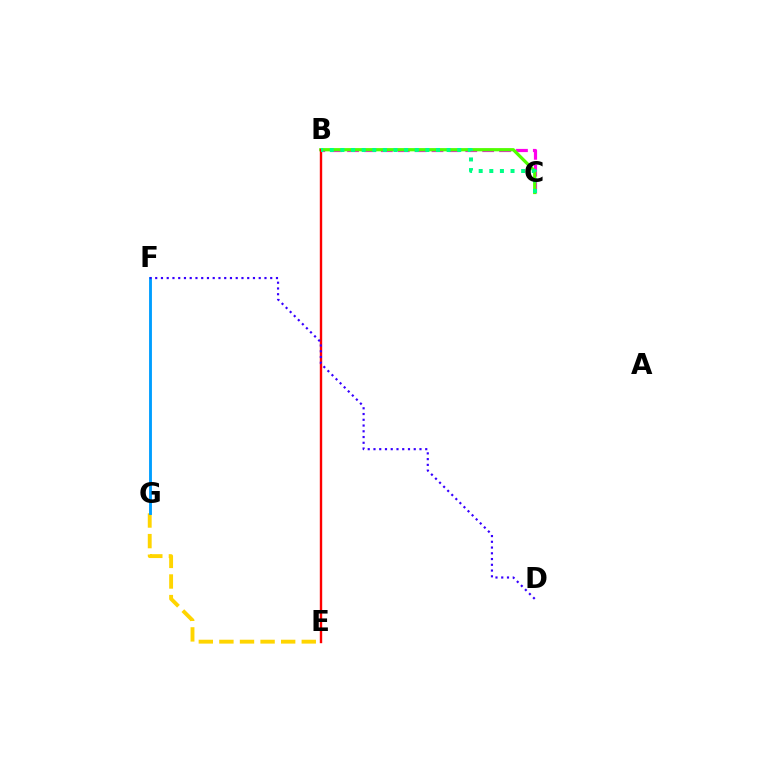{('E', 'G'): [{'color': '#ffd500', 'line_style': 'dashed', 'thickness': 2.8}], ('B', 'C'): [{'color': '#ff00ed', 'line_style': 'dashed', 'thickness': 2.29}, {'color': '#4fff00', 'line_style': 'solid', 'thickness': 2.33}, {'color': '#00ff86', 'line_style': 'dotted', 'thickness': 2.88}], ('B', 'E'): [{'color': '#ff0000', 'line_style': 'solid', 'thickness': 1.72}], ('F', 'G'): [{'color': '#009eff', 'line_style': 'solid', 'thickness': 2.06}], ('D', 'F'): [{'color': '#3700ff', 'line_style': 'dotted', 'thickness': 1.56}]}